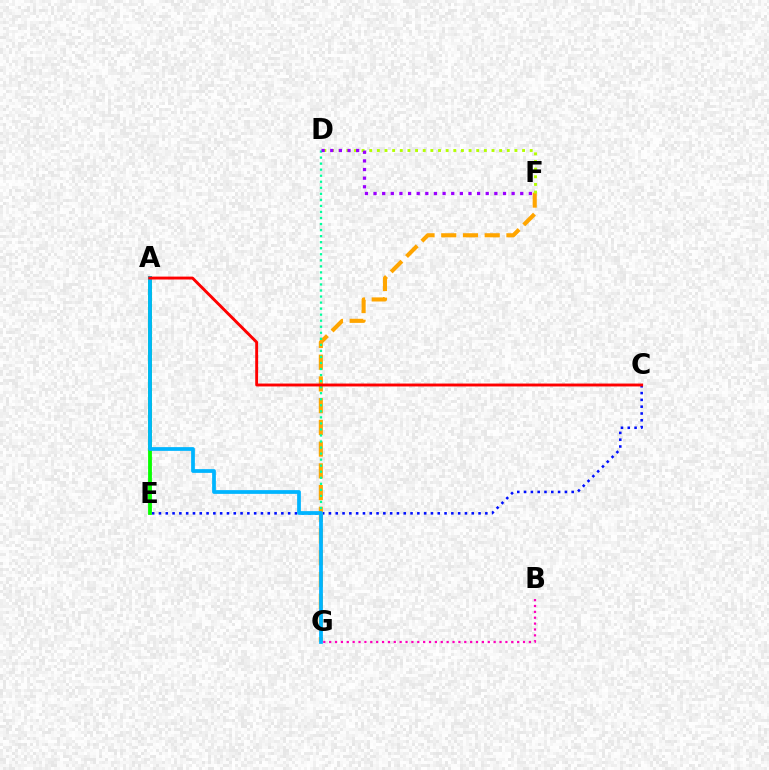{('C', 'E'): [{'color': '#0010ff', 'line_style': 'dotted', 'thickness': 1.85}], ('F', 'G'): [{'color': '#ffa500', 'line_style': 'dashed', 'thickness': 2.95}], ('D', 'G'): [{'color': '#00ff9d', 'line_style': 'dotted', 'thickness': 1.64}], ('A', 'E'): [{'color': '#08ff00', 'line_style': 'solid', 'thickness': 2.75}], ('D', 'F'): [{'color': '#b3ff00', 'line_style': 'dotted', 'thickness': 2.08}, {'color': '#9b00ff', 'line_style': 'dotted', 'thickness': 2.34}], ('A', 'G'): [{'color': '#00b5ff', 'line_style': 'solid', 'thickness': 2.7}], ('A', 'C'): [{'color': '#ff0000', 'line_style': 'solid', 'thickness': 2.09}], ('B', 'G'): [{'color': '#ff00bd', 'line_style': 'dotted', 'thickness': 1.6}]}